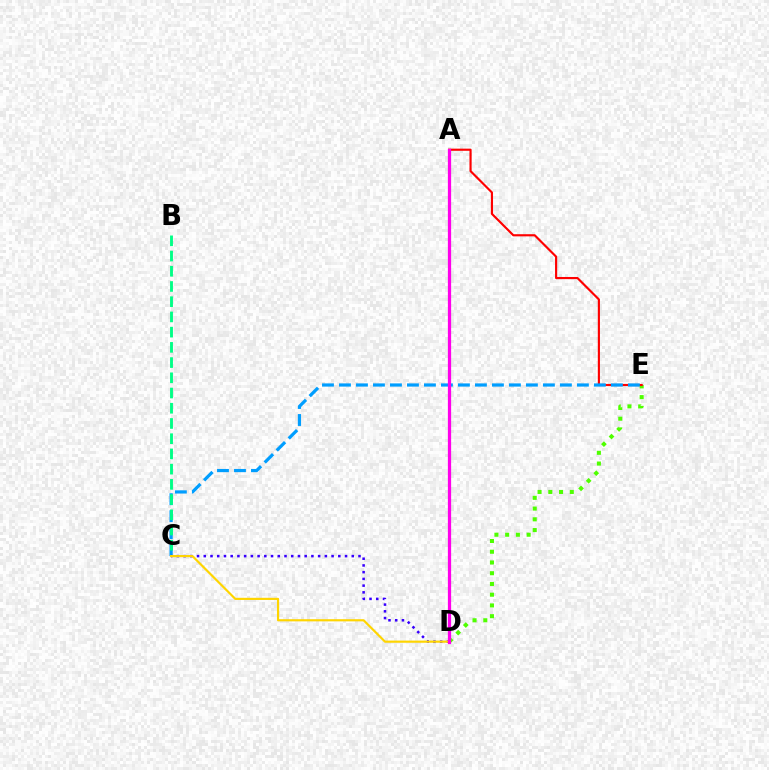{('D', 'E'): [{'color': '#4fff00', 'line_style': 'dotted', 'thickness': 2.92}], ('A', 'E'): [{'color': '#ff0000', 'line_style': 'solid', 'thickness': 1.55}], ('C', 'E'): [{'color': '#009eff', 'line_style': 'dashed', 'thickness': 2.31}], ('C', 'D'): [{'color': '#3700ff', 'line_style': 'dotted', 'thickness': 1.83}, {'color': '#ffd500', 'line_style': 'solid', 'thickness': 1.56}], ('B', 'C'): [{'color': '#00ff86', 'line_style': 'dashed', 'thickness': 2.07}], ('A', 'D'): [{'color': '#ff00ed', 'line_style': 'solid', 'thickness': 2.33}]}